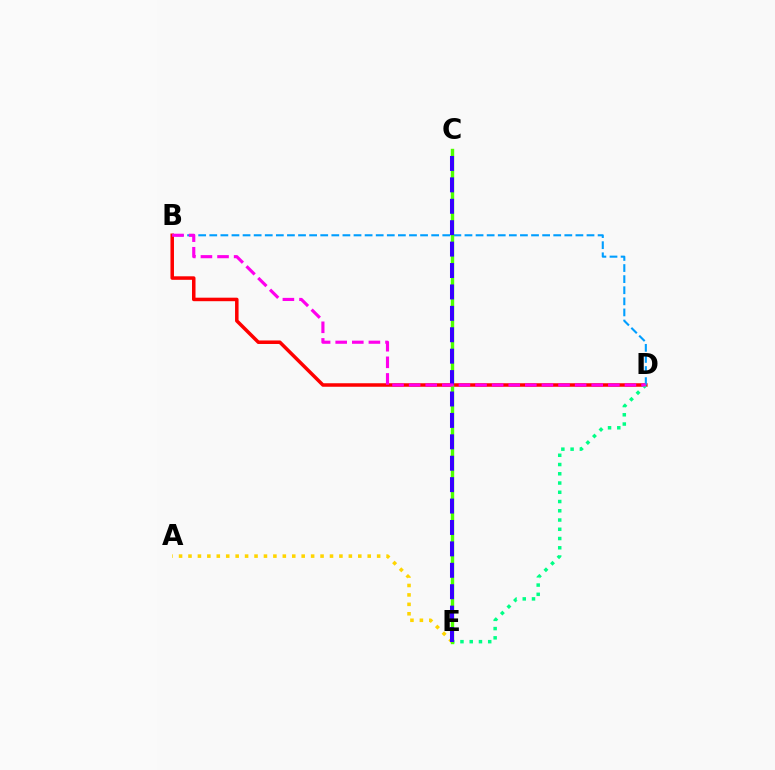{('A', 'E'): [{'color': '#ffd500', 'line_style': 'dotted', 'thickness': 2.56}], ('B', 'D'): [{'color': '#ff0000', 'line_style': 'solid', 'thickness': 2.53}, {'color': '#009eff', 'line_style': 'dashed', 'thickness': 1.51}, {'color': '#ff00ed', 'line_style': 'dashed', 'thickness': 2.26}], ('D', 'E'): [{'color': '#00ff86', 'line_style': 'dotted', 'thickness': 2.51}], ('C', 'E'): [{'color': '#4fff00', 'line_style': 'solid', 'thickness': 2.45}, {'color': '#3700ff', 'line_style': 'dashed', 'thickness': 2.91}]}